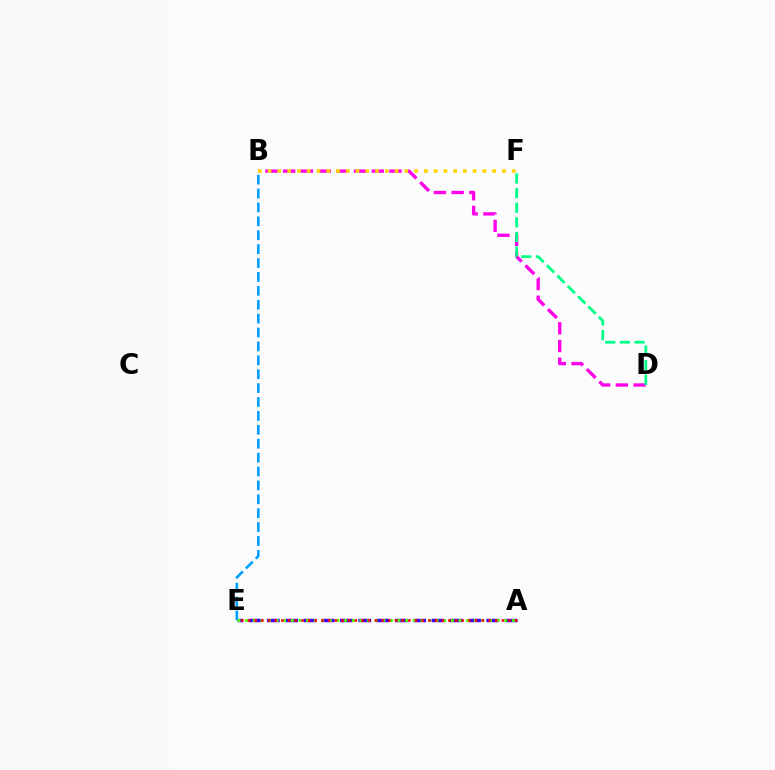{('A', 'E'): [{'color': '#3700ff', 'line_style': 'dashed', 'thickness': 2.48}, {'color': '#4fff00', 'line_style': 'dotted', 'thickness': 2.07}, {'color': '#ff0000', 'line_style': 'dotted', 'thickness': 1.82}], ('B', 'D'): [{'color': '#ff00ed', 'line_style': 'dashed', 'thickness': 2.41}], ('D', 'F'): [{'color': '#00ff86', 'line_style': 'dashed', 'thickness': 1.99}], ('B', 'E'): [{'color': '#009eff', 'line_style': 'dashed', 'thickness': 1.89}], ('B', 'F'): [{'color': '#ffd500', 'line_style': 'dotted', 'thickness': 2.65}]}